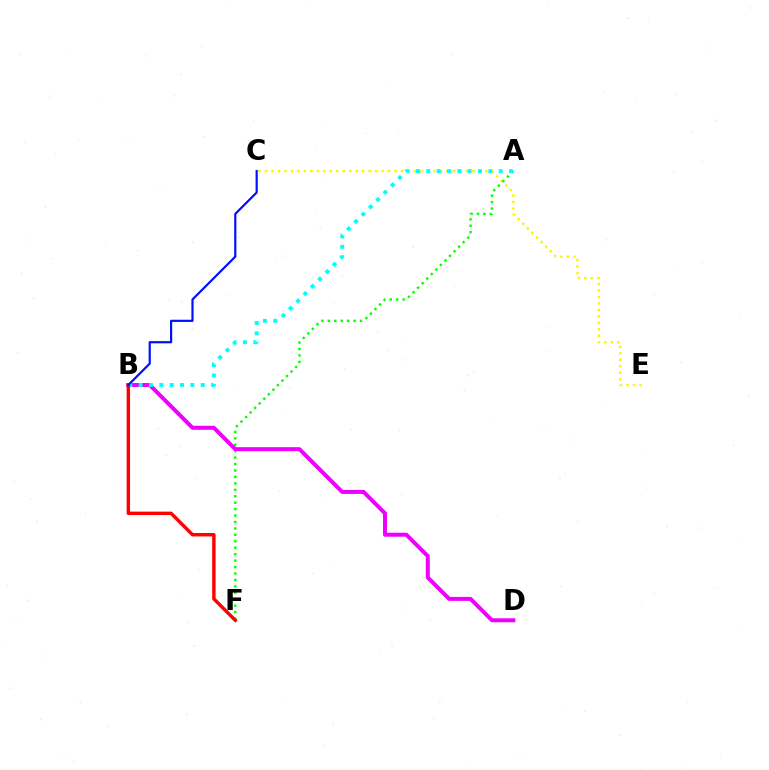{('C', 'E'): [{'color': '#fcf500', 'line_style': 'dotted', 'thickness': 1.76}], ('A', 'F'): [{'color': '#08ff00', 'line_style': 'dotted', 'thickness': 1.75}], ('B', 'D'): [{'color': '#ee00ff', 'line_style': 'solid', 'thickness': 2.86}], ('A', 'B'): [{'color': '#00fff6', 'line_style': 'dotted', 'thickness': 2.81}], ('B', 'F'): [{'color': '#ff0000', 'line_style': 'solid', 'thickness': 2.46}], ('B', 'C'): [{'color': '#0010ff', 'line_style': 'solid', 'thickness': 1.58}]}